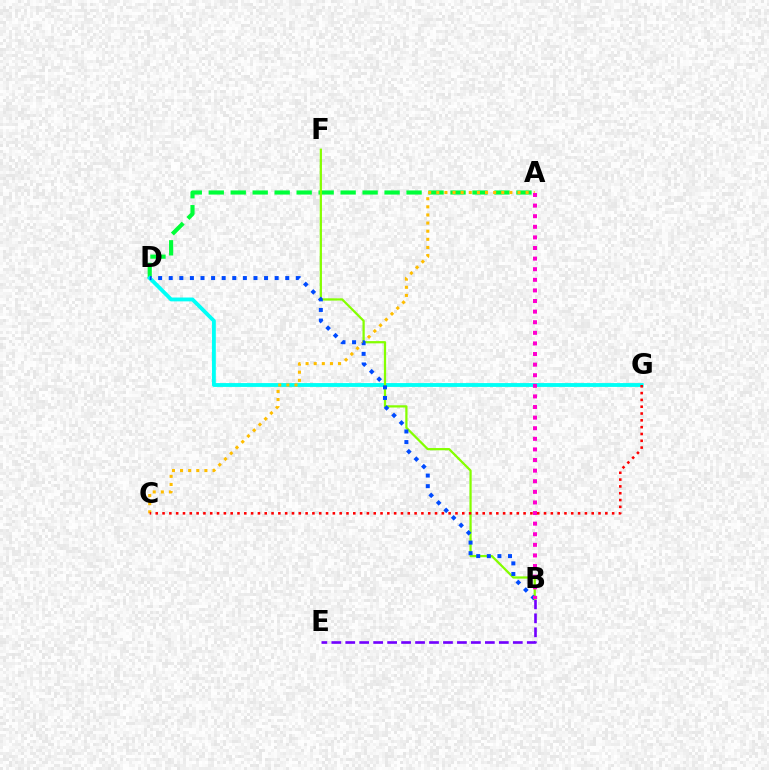{('B', 'E'): [{'color': '#7200ff', 'line_style': 'dashed', 'thickness': 1.9}], ('A', 'D'): [{'color': '#00ff39', 'line_style': 'dashed', 'thickness': 2.99}], ('D', 'G'): [{'color': '#00fff6', 'line_style': 'solid', 'thickness': 2.77}], ('A', 'C'): [{'color': '#ffbd00', 'line_style': 'dotted', 'thickness': 2.21}], ('B', 'F'): [{'color': '#84ff00', 'line_style': 'solid', 'thickness': 1.62}], ('B', 'D'): [{'color': '#004bff', 'line_style': 'dotted', 'thickness': 2.88}], ('A', 'B'): [{'color': '#ff00cf', 'line_style': 'dotted', 'thickness': 2.88}], ('C', 'G'): [{'color': '#ff0000', 'line_style': 'dotted', 'thickness': 1.85}]}